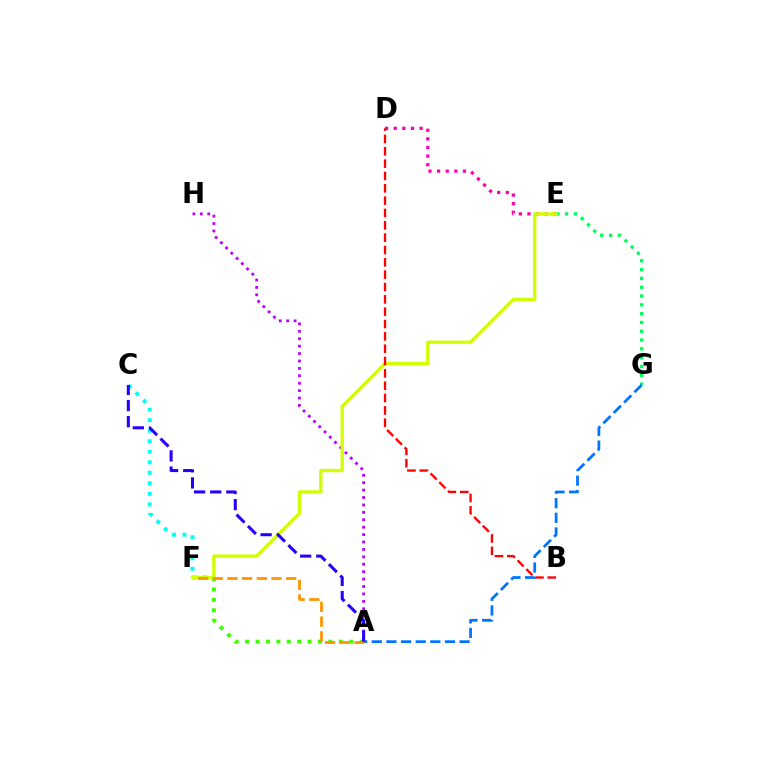{('D', 'E'): [{'color': '#ff00ac', 'line_style': 'dotted', 'thickness': 2.34}], ('E', 'G'): [{'color': '#00ff5c', 'line_style': 'dotted', 'thickness': 2.39}], ('A', 'F'): [{'color': '#3dff00', 'line_style': 'dotted', 'thickness': 2.83}, {'color': '#ff9400', 'line_style': 'dashed', 'thickness': 2.0}], ('C', 'F'): [{'color': '#00fff6', 'line_style': 'dotted', 'thickness': 2.86}], ('A', 'H'): [{'color': '#b900ff', 'line_style': 'dotted', 'thickness': 2.01}], ('E', 'F'): [{'color': '#d1ff00', 'line_style': 'solid', 'thickness': 2.4}], ('A', 'G'): [{'color': '#0074ff', 'line_style': 'dashed', 'thickness': 1.99}], ('B', 'D'): [{'color': '#ff0000', 'line_style': 'dashed', 'thickness': 1.68}], ('A', 'C'): [{'color': '#2500ff', 'line_style': 'dashed', 'thickness': 2.19}]}